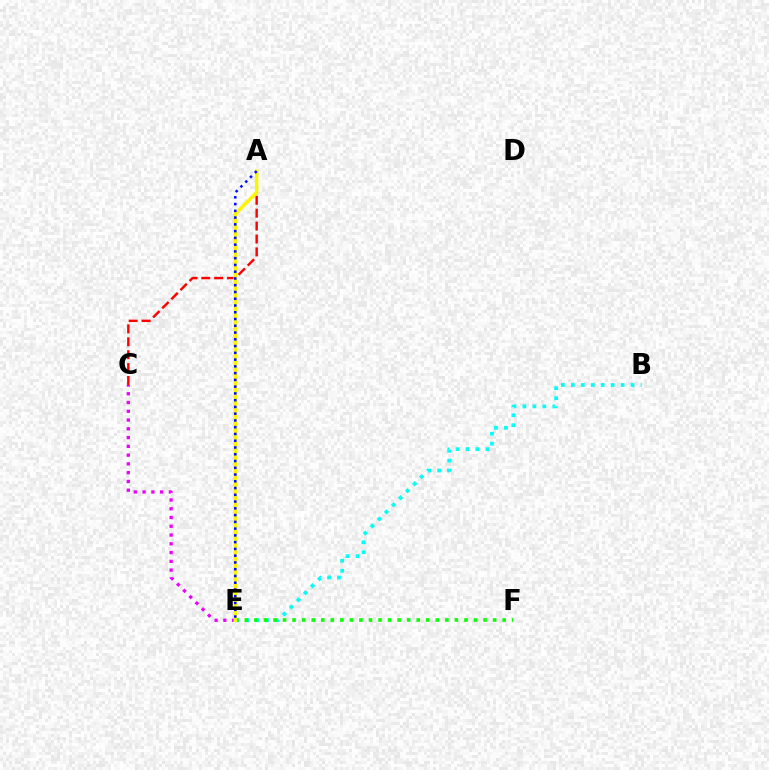{('B', 'E'): [{'color': '#00fff6', 'line_style': 'dotted', 'thickness': 2.71}], ('E', 'F'): [{'color': '#08ff00', 'line_style': 'dotted', 'thickness': 2.59}], ('C', 'E'): [{'color': '#ee00ff', 'line_style': 'dotted', 'thickness': 2.38}], ('A', 'C'): [{'color': '#ff0000', 'line_style': 'dashed', 'thickness': 1.75}], ('A', 'E'): [{'color': '#fcf500', 'line_style': 'solid', 'thickness': 2.52}, {'color': '#0010ff', 'line_style': 'dotted', 'thickness': 1.84}]}